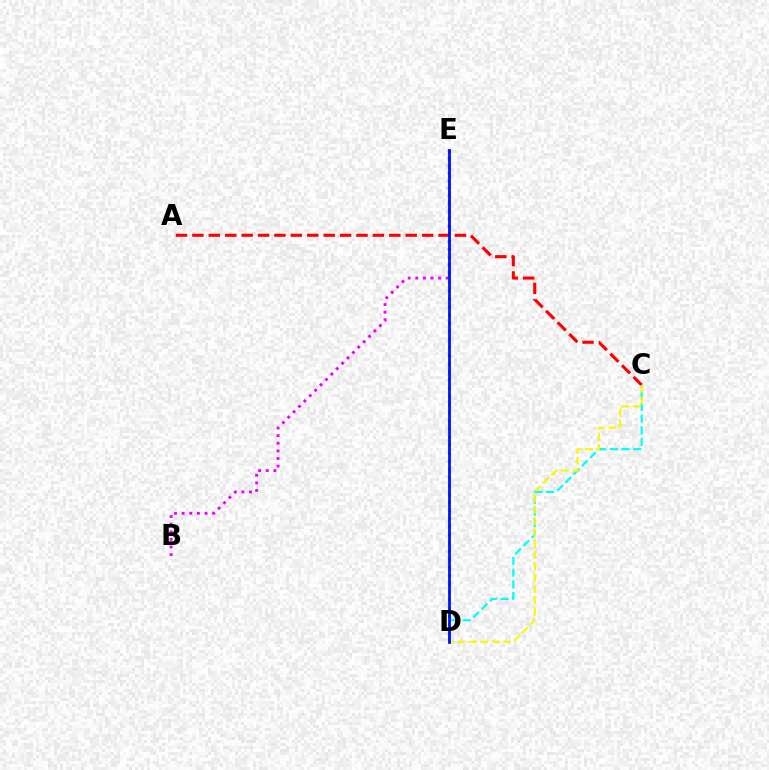{('C', 'D'): [{'color': '#00fff6', 'line_style': 'dashed', 'thickness': 1.58}, {'color': '#fcf500', 'line_style': 'dashed', 'thickness': 1.54}], ('A', 'C'): [{'color': '#ff0000', 'line_style': 'dashed', 'thickness': 2.23}], ('D', 'E'): [{'color': '#08ff00', 'line_style': 'dotted', 'thickness': 2.21}, {'color': '#0010ff', 'line_style': 'solid', 'thickness': 1.98}], ('B', 'E'): [{'color': '#ee00ff', 'line_style': 'dotted', 'thickness': 2.07}]}